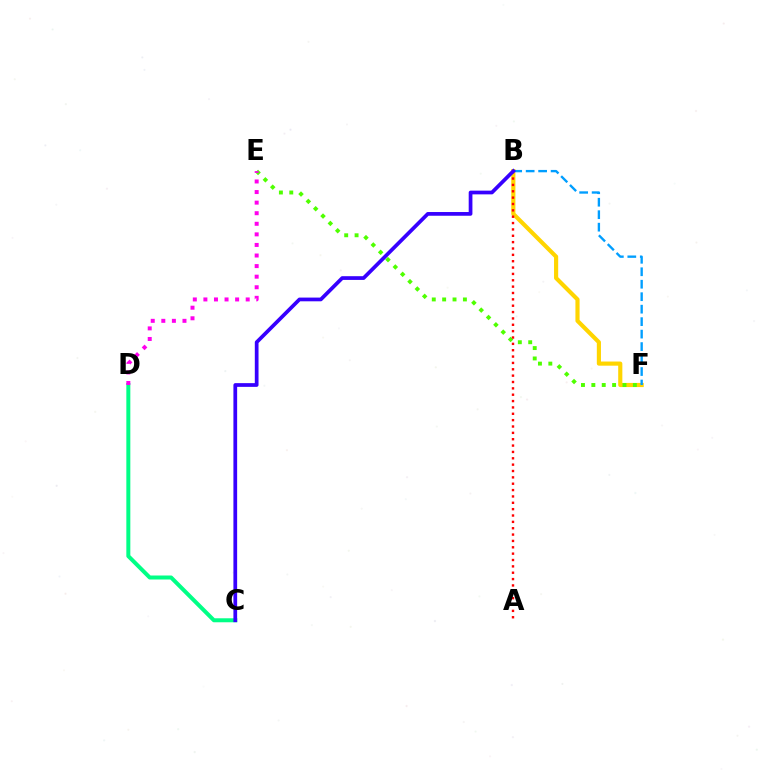{('B', 'F'): [{'color': '#ffd500', 'line_style': 'solid', 'thickness': 2.99}, {'color': '#009eff', 'line_style': 'dashed', 'thickness': 1.69}], ('E', 'F'): [{'color': '#4fff00', 'line_style': 'dotted', 'thickness': 2.82}], ('A', 'B'): [{'color': '#ff0000', 'line_style': 'dotted', 'thickness': 1.73}], ('C', 'D'): [{'color': '#00ff86', 'line_style': 'solid', 'thickness': 2.87}], ('B', 'C'): [{'color': '#3700ff', 'line_style': 'solid', 'thickness': 2.68}], ('D', 'E'): [{'color': '#ff00ed', 'line_style': 'dotted', 'thickness': 2.87}]}